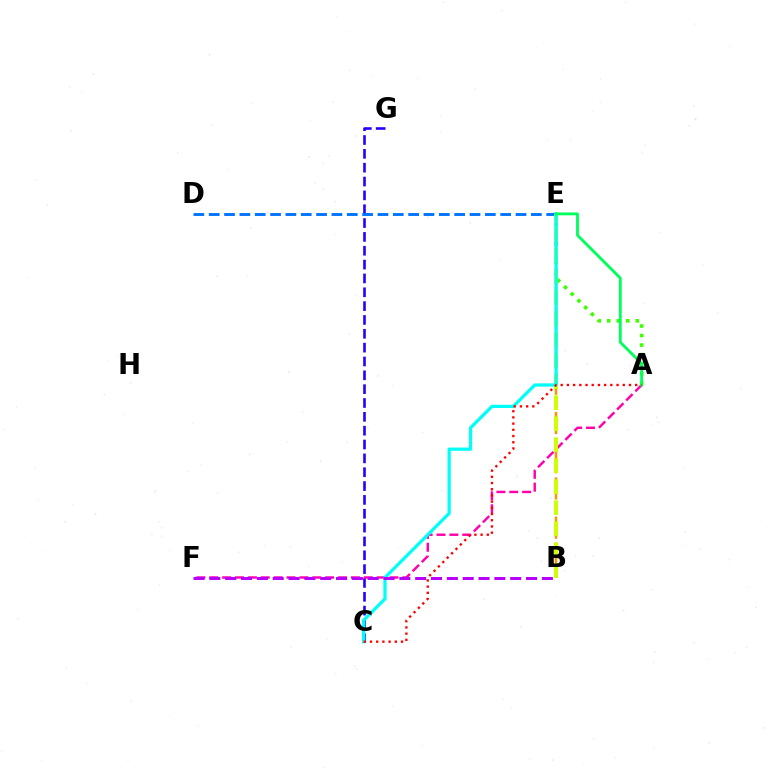{('B', 'E'): [{'color': '#ff9400', 'line_style': 'dashed', 'thickness': 1.78}, {'color': '#d1ff00', 'line_style': 'dashed', 'thickness': 2.85}], ('C', 'G'): [{'color': '#2500ff', 'line_style': 'dashed', 'thickness': 1.88}], ('A', 'E'): [{'color': '#3dff00', 'line_style': 'dotted', 'thickness': 2.59}, {'color': '#00ff5c', 'line_style': 'solid', 'thickness': 2.05}], ('A', 'F'): [{'color': '#ff00ac', 'line_style': 'dashed', 'thickness': 1.75}], ('D', 'E'): [{'color': '#0074ff', 'line_style': 'dashed', 'thickness': 2.08}], ('C', 'E'): [{'color': '#00fff6', 'line_style': 'solid', 'thickness': 2.32}], ('A', 'C'): [{'color': '#ff0000', 'line_style': 'dotted', 'thickness': 1.69}], ('B', 'F'): [{'color': '#b900ff', 'line_style': 'dashed', 'thickness': 2.15}]}